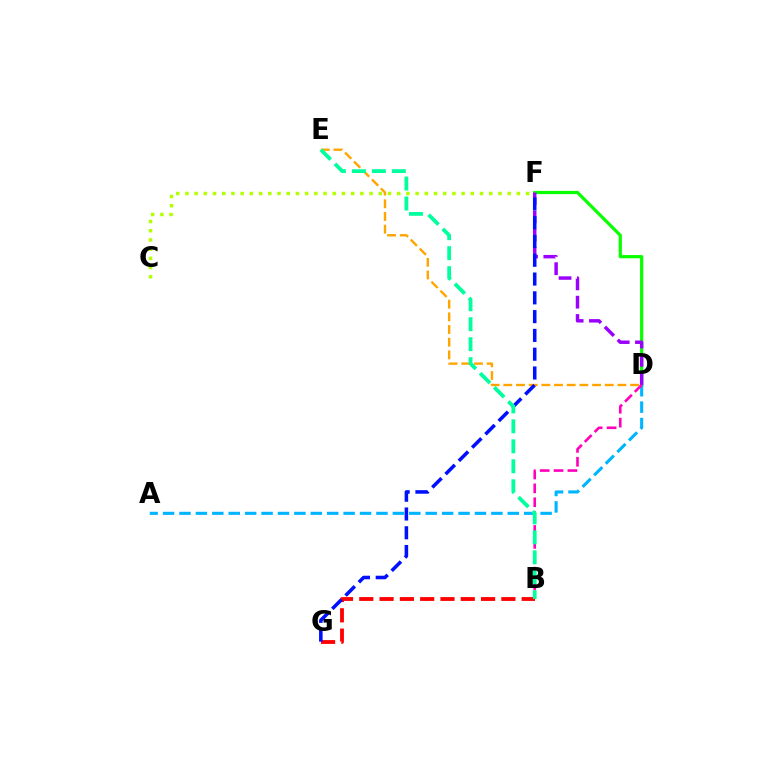{('D', 'E'): [{'color': '#ffa500', 'line_style': 'dashed', 'thickness': 1.72}], ('D', 'F'): [{'color': '#08ff00', 'line_style': 'solid', 'thickness': 2.31}, {'color': '#9b00ff', 'line_style': 'dashed', 'thickness': 2.49}], ('B', 'G'): [{'color': '#ff0000', 'line_style': 'dashed', 'thickness': 2.76}], ('A', 'D'): [{'color': '#00b5ff', 'line_style': 'dashed', 'thickness': 2.23}], ('C', 'F'): [{'color': '#b3ff00', 'line_style': 'dotted', 'thickness': 2.5}], ('F', 'G'): [{'color': '#0010ff', 'line_style': 'dashed', 'thickness': 2.55}], ('B', 'D'): [{'color': '#ff00bd', 'line_style': 'dashed', 'thickness': 1.89}], ('B', 'E'): [{'color': '#00ff9d', 'line_style': 'dashed', 'thickness': 2.71}]}